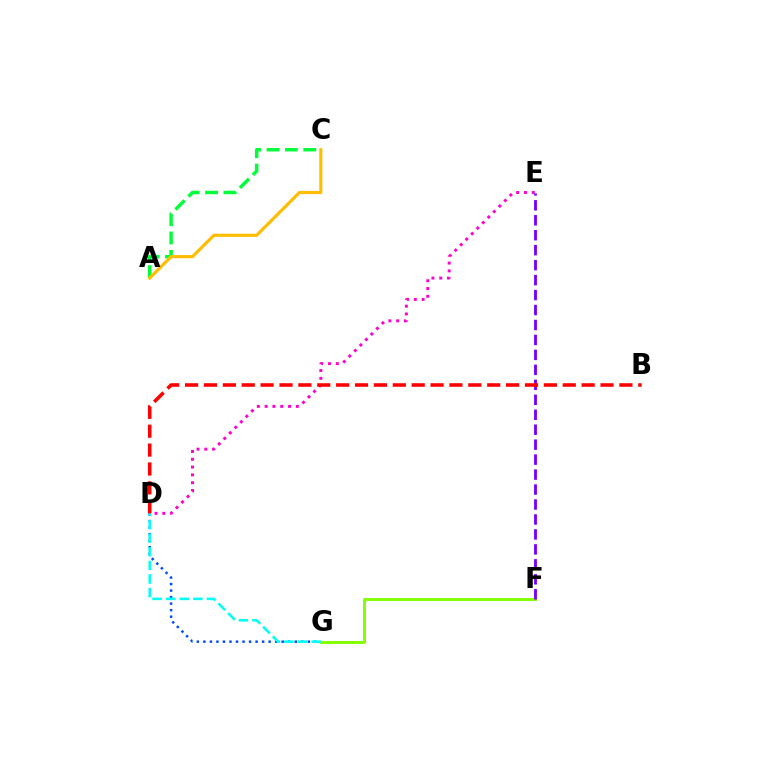{('D', 'G'): [{'color': '#004bff', 'line_style': 'dotted', 'thickness': 1.77}, {'color': '#00fff6', 'line_style': 'dashed', 'thickness': 1.85}], ('A', 'C'): [{'color': '#00ff39', 'line_style': 'dashed', 'thickness': 2.49}, {'color': '#ffbd00', 'line_style': 'solid', 'thickness': 2.26}], ('D', 'E'): [{'color': '#ff00cf', 'line_style': 'dotted', 'thickness': 2.12}], ('F', 'G'): [{'color': '#84ff00', 'line_style': 'solid', 'thickness': 2.12}], ('E', 'F'): [{'color': '#7200ff', 'line_style': 'dashed', 'thickness': 2.03}], ('B', 'D'): [{'color': '#ff0000', 'line_style': 'dashed', 'thickness': 2.57}]}